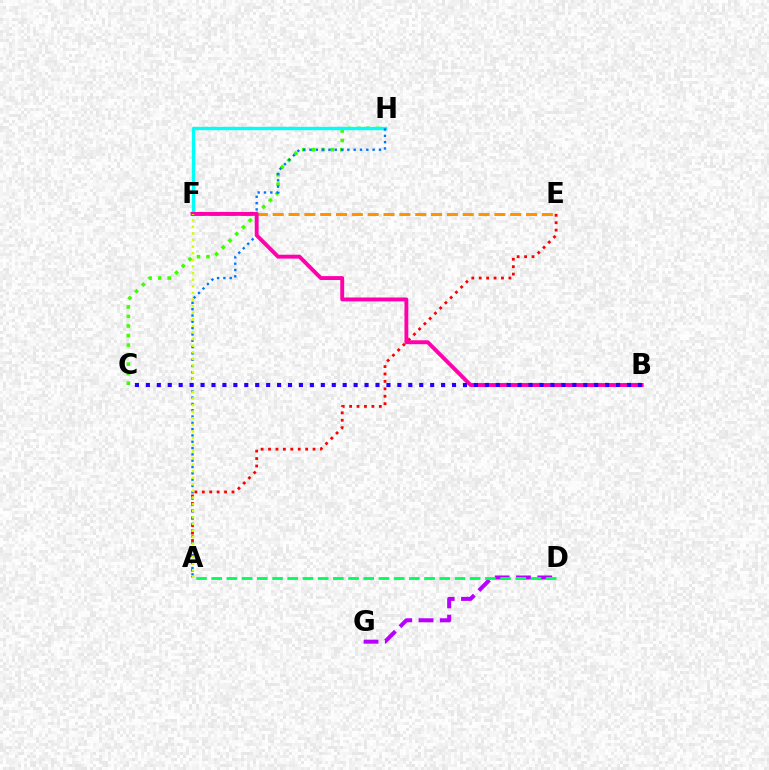{('E', 'F'): [{'color': '#ff9400', 'line_style': 'dashed', 'thickness': 2.15}], ('D', 'G'): [{'color': '#b900ff', 'line_style': 'dashed', 'thickness': 2.89}], ('A', 'D'): [{'color': '#00ff5c', 'line_style': 'dashed', 'thickness': 2.07}], ('A', 'E'): [{'color': '#ff0000', 'line_style': 'dotted', 'thickness': 2.02}], ('C', 'H'): [{'color': '#3dff00', 'line_style': 'dotted', 'thickness': 2.59}], ('F', 'H'): [{'color': '#00fff6', 'line_style': 'solid', 'thickness': 2.41}], ('A', 'H'): [{'color': '#0074ff', 'line_style': 'dotted', 'thickness': 1.72}], ('B', 'F'): [{'color': '#ff00ac', 'line_style': 'solid', 'thickness': 2.81}], ('A', 'F'): [{'color': '#d1ff00', 'line_style': 'dotted', 'thickness': 1.79}], ('B', 'C'): [{'color': '#2500ff', 'line_style': 'dotted', 'thickness': 2.97}]}